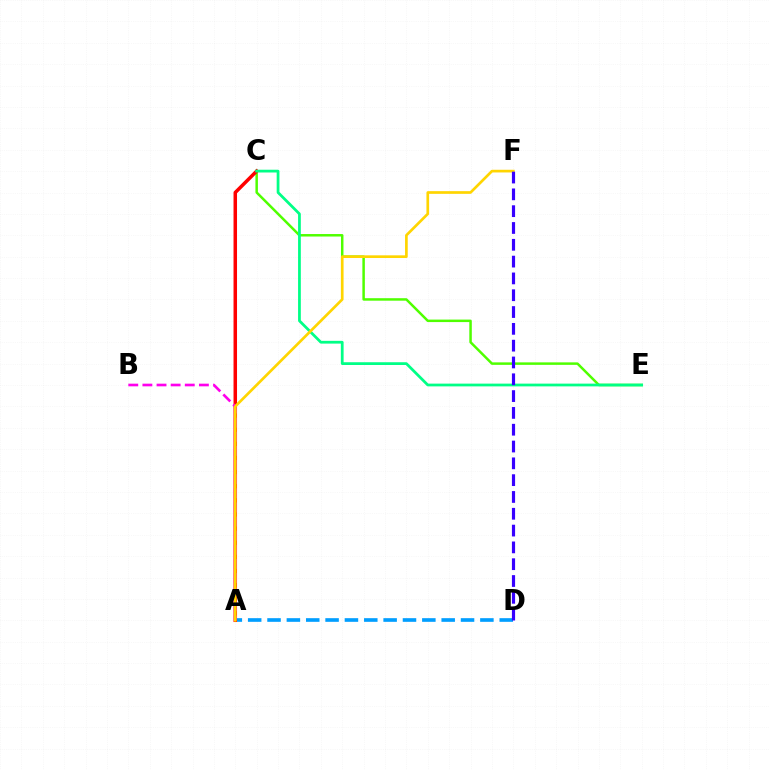{('A', 'D'): [{'color': '#009eff', 'line_style': 'dashed', 'thickness': 2.63}], ('C', 'E'): [{'color': '#4fff00', 'line_style': 'solid', 'thickness': 1.79}, {'color': '#00ff86', 'line_style': 'solid', 'thickness': 1.99}], ('A', 'C'): [{'color': '#ff0000', 'line_style': 'solid', 'thickness': 2.52}], ('A', 'B'): [{'color': '#ff00ed', 'line_style': 'dashed', 'thickness': 1.92}], ('A', 'F'): [{'color': '#ffd500', 'line_style': 'solid', 'thickness': 1.93}], ('D', 'F'): [{'color': '#3700ff', 'line_style': 'dashed', 'thickness': 2.28}]}